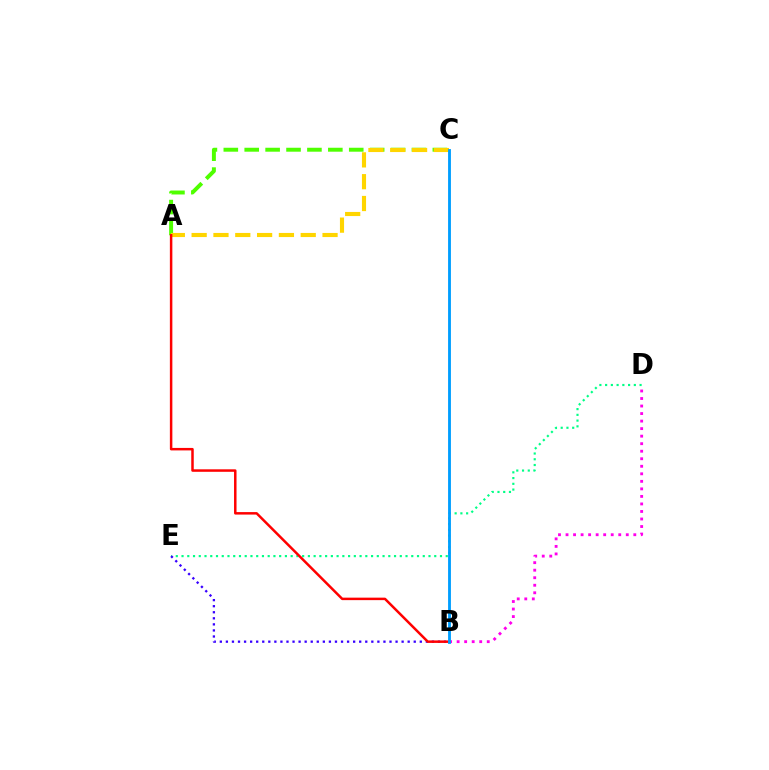{('D', 'E'): [{'color': '#00ff86', 'line_style': 'dotted', 'thickness': 1.56}], ('B', 'D'): [{'color': '#ff00ed', 'line_style': 'dotted', 'thickness': 2.05}], ('A', 'C'): [{'color': '#4fff00', 'line_style': 'dashed', 'thickness': 2.84}, {'color': '#ffd500', 'line_style': 'dashed', 'thickness': 2.96}], ('B', 'E'): [{'color': '#3700ff', 'line_style': 'dotted', 'thickness': 1.65}], ('A', 'B'): [{'color': '#ff0000', 'line_style': 'solid', 'thickness': 1.79}], ('B', 'C'): [{'color': '#009eff', 'line_style': 'solid', 'thickness': 2.05}]}